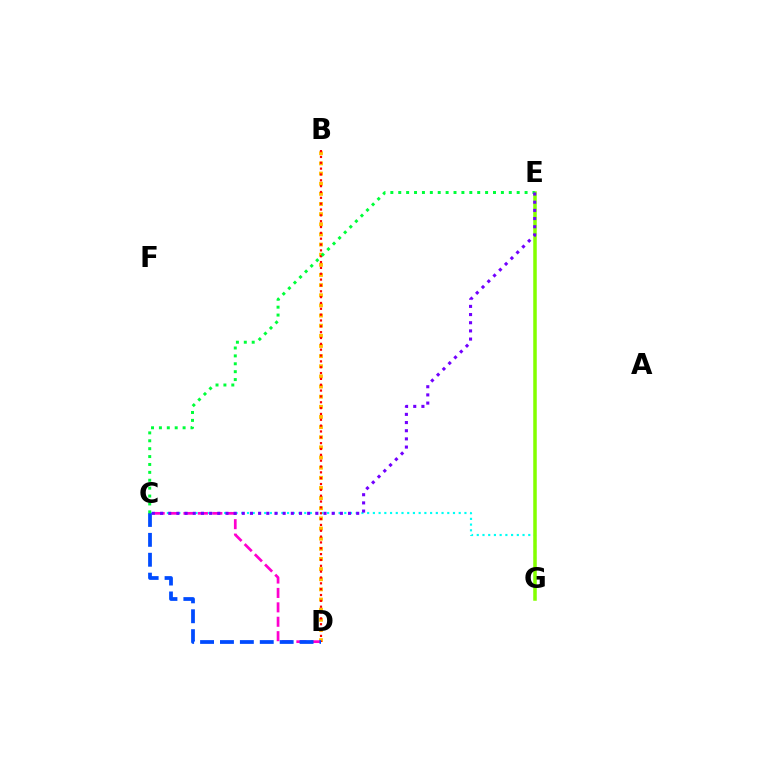{('B', 'D'): [{'color': '#ffbd00', 'line_style': 'dotted', 'thickness': 2.76}, {'color': '#ff0000', 'line_style': 'dotted', 'thickness': 1.59}], ('C', 'G'): [{'color': '#00fff6', 'line_style': 'dotted', 'thickness': 1.55}], ('C', 'D'): [{'color': '#ff00cf', 'line_style': 'dashed', 'thickness': 1.96}, {'color': '#004bff', 'line_style': 'dashed', 'thickness': 2.7}], ('E', 'G'): [{'color': '#84ff00', 'line_style': 'solid', 'thickness': 2.54}], ('C', 'E'): [{'color': '#00ff39', 'line_style': 'dotted', 'thickness': 2.15}, {'color': '#7200ff', 'line_style': 'dotted', 'thickness': 2.22}]}